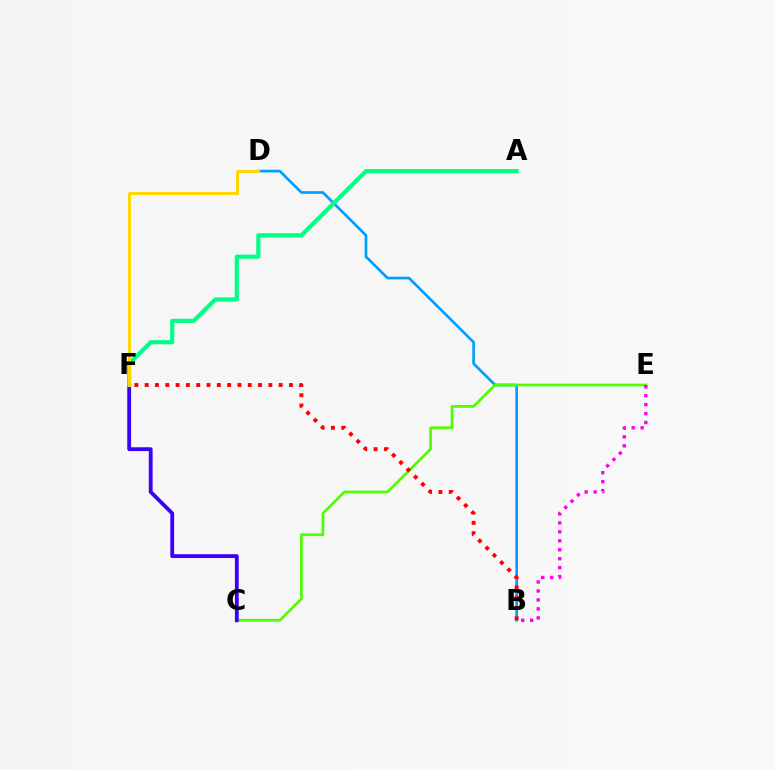{('B', 'D'): [{'color': '#009eff', 'line_style': 'solid', 'thickness': 1.93}], ('C', 'E'): [{'color': '#4fff00', 'line_style': 'solid', 'thickness': 1.96}], ('C', 'F'): [{'color': '#3700ff', 'line_style': 'solid', 'thickness': 2.74}], ('A', 'F'): [{'color': '#00ff86', 'line_style': 'solid', 'thickness': 2.98}], ('B', 'F'): [{'color': '#ff0000', 'line_style': 'dotted', 'thickness': 2.8}], ('D', 'F'): [{'color': '#ffd500', 'line_style': 'solid', 'thickness': 2.13}], ('B', 'E'): [{'color': '#ff00ed', 'line_style': 'dotted', 'thickness': 2.43}]}